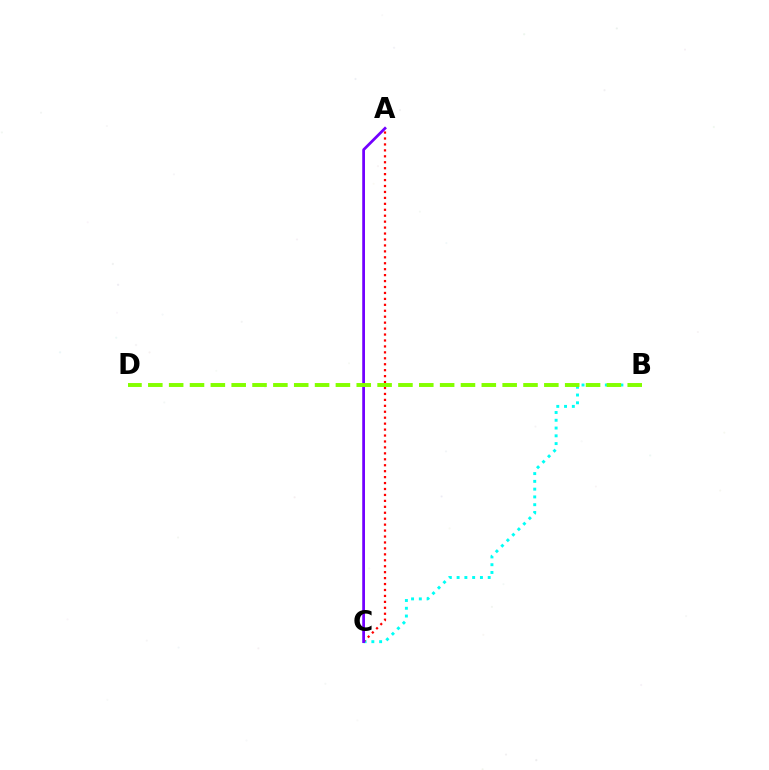{('B', 'C'): [{'color': '#00fff6', 'line_style': 'dotted', 'thickness': 2.11}], ('A', 'C'): [{'color': '#ff0000', 'line_style': 'dotted', 'thickness': 1.61}, {'color': '#7200ff', 'line_style': 'solid', 'thickness': 1.98}], ('B', 'D'): [{'color': '#84ff00', 'line_style': 'dashed', 'thickness': 2.83}]}